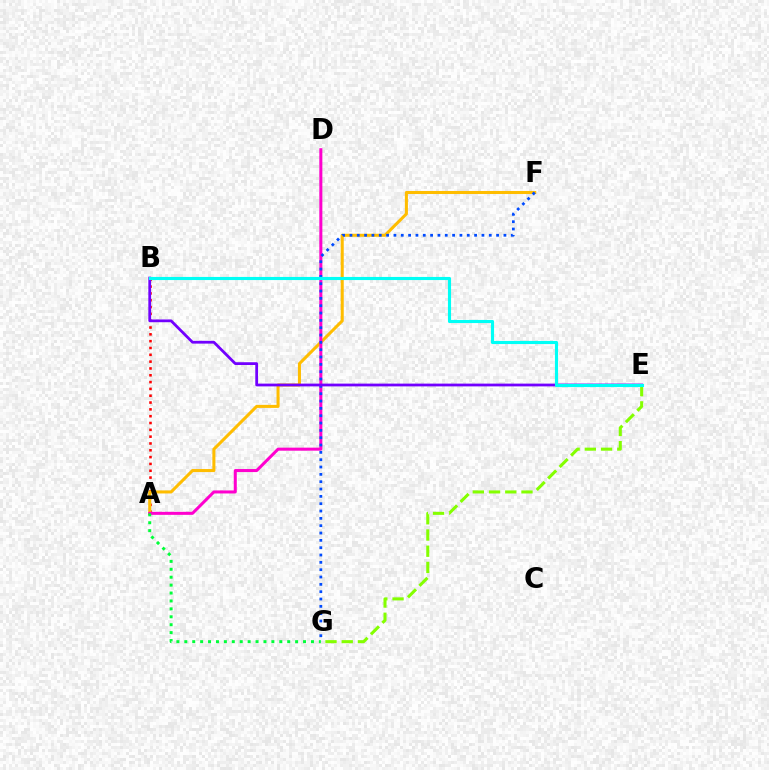{('E', 'G'): [{'color': '#84ff00', 'line_style': 'dashed', 'thickness': 2.2}], ('A', 'B'): [{'color': '#ff0000', 'line_style': 'dotted', 'thickness': 1.85}], ('A', 'F'): [{'color': '#ffbd00', 'line_style': 'solid', 'thickness': 2.19}], ('A', 'D'): [{'color': '#ff00cf', 'line_style': 'solid', 'thickness': 2.18}], ('F', 'G'): [{'color': '#004bff', 'line_style': 'dotted', 'thickness': 1.99}], ('B', 'E'): [{'color': '#7200ff', 'line_style': 'solid', 'thickness': 2.0}, {'color': '#00fff6', 'line_style': 'solid', 'thickness': 2.24}], ('A', 'G'): [{'color': '#00ff39', 'line_style': 'dotted', 'thickness': 2.15}]}